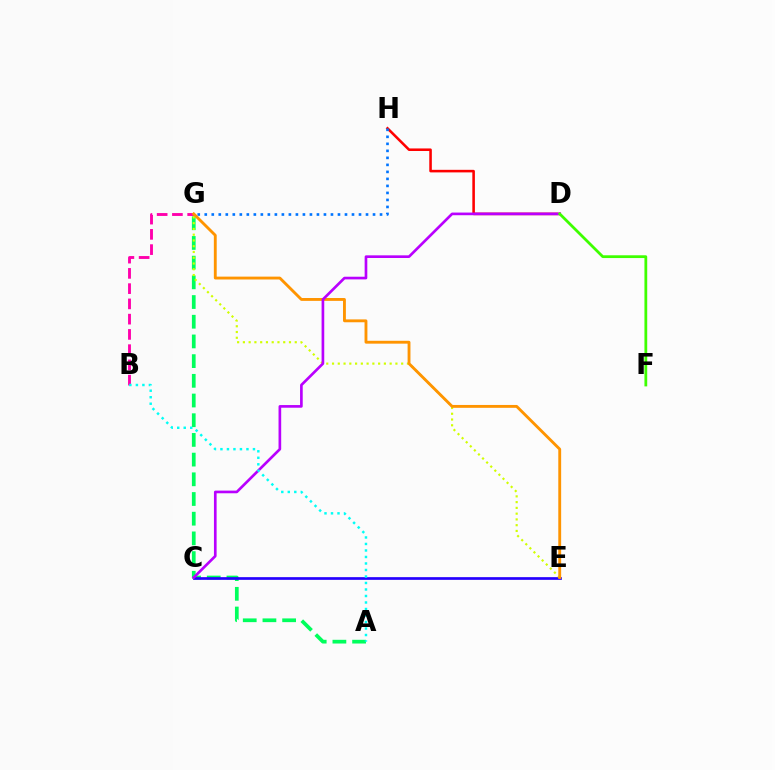{('D', 'H'): [{'color': '#ff0000', 'line_style': 'solid', 'thickness': 1.85}], ('A', 'G'): [{'color': '#00ff5c', 'line_style': 'dashed', 'thickness': 2.68}], ('C', 'E'): [{'color': '#2500ff', 'line_style': 'solid', 'thickness': 1.94}], ('B', 'G'): [{'color': '#ff00ac', 'line_style': 'dashed', 'thickness': 2.07}], ('G', 'H'): [{'color': '#0074ff', 'line_style': 'dotted', 'thickness': 1.9}], ('E', 'G'): [{'color': '#d1ff00', 'line_style': 'dotted', 'thickness': 1.57}, {'color': '#ff9400', 'line_style': 'solid', 'thickness': 2.06}], ('C', 'D'): [{'color': '#b900ff', 'line_style': 'solid', 'thickness': 1.92}], ('D', 'F'): [{'color': '#3dff00', 'line_style': 'solid', 'thickness': 2.0}], ('A', 'B'): [{'color': '#00fff6', 'line_style': 'dotted', 'thickness': 1.77}]}